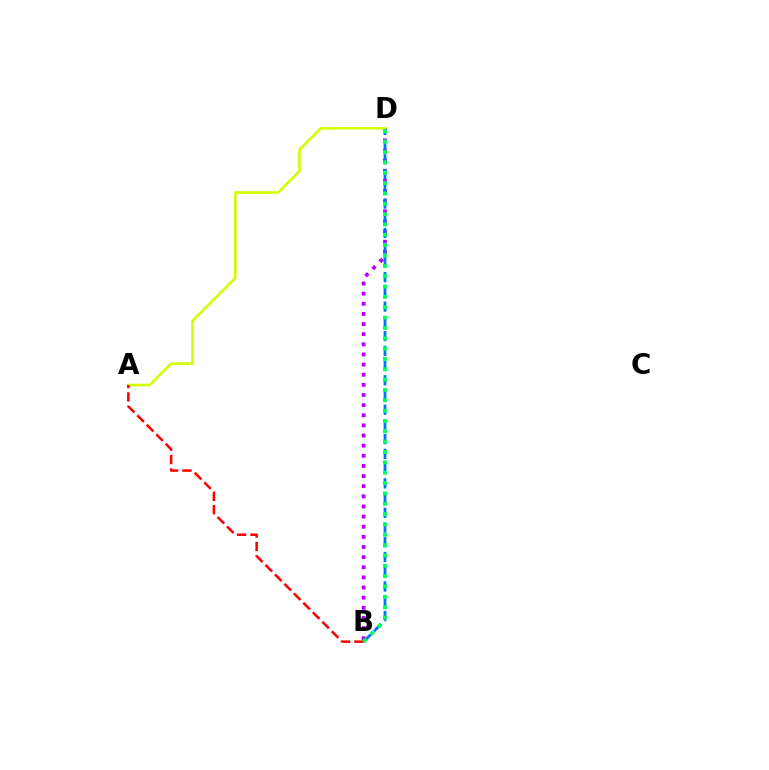{('B', 'D'): [{'color': '#b900ff', 'line_style': 'dotted', 'thickness': 2.75}, {'color': '#0074ff', 'line_style': 'dashed', 'thickness': 2.0}, {'color': '#00ff5c', 'line_style': 'dotted', 'thickness': 2.81}], ('A', 'D'): [{'color': '#d1ff00', 'line_style': 'solid', 'thickness': 1.88}], ('A', 'B'): [{'color': '#ff0000', 'line_style': 'dashed', 'thickness': 1.82}]}